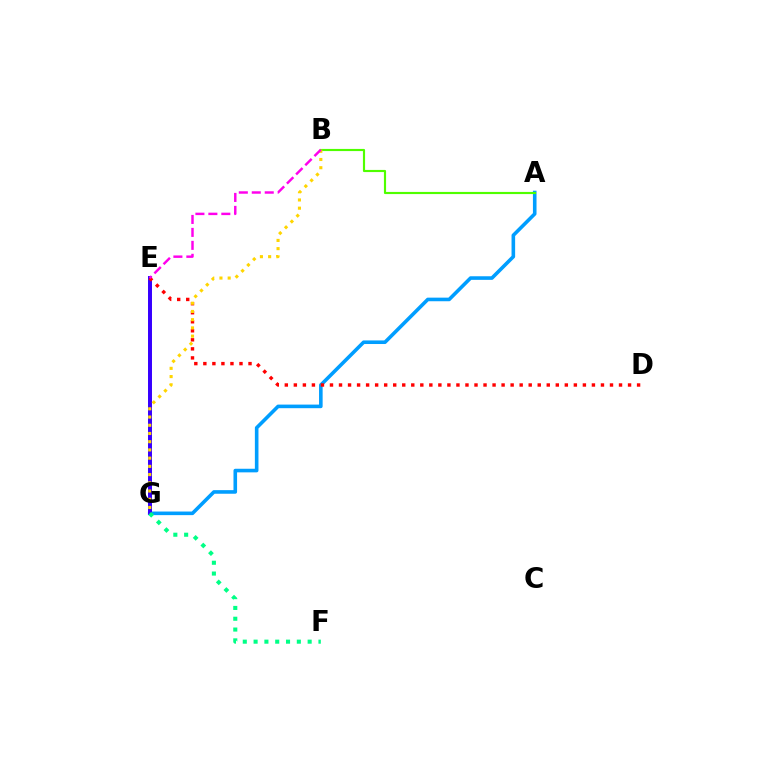{('A', 'G'): [{'color': '#009eff', 'line_style': 'solid', 'thickness': 2.59}], ('E', 'G'): [{'color': '#3700ff', 'line_style': 'solid', 'thickness': 2.86}], ('A', 'B'): [{'color': '#4fff00', 'line_style': 'solid', 'thickness': 1.55}], ('D', 'E'): [{'color': '#ff0000', 'line_style': 'dotted', 'thickness': 2.45}], ('F', 'G'): [{'color': '#00ff86', 'line_style': 'dotted', 'thickness': 2.94}], ('B', 'G'): [{'color': '#ffd500', 'line_style': 'dotted', 'thickness': 2.23}], ('B', 'E'): [{'color': '#ff00ed', 'line_style': 'dashed', 'thickness': 1.76}]}